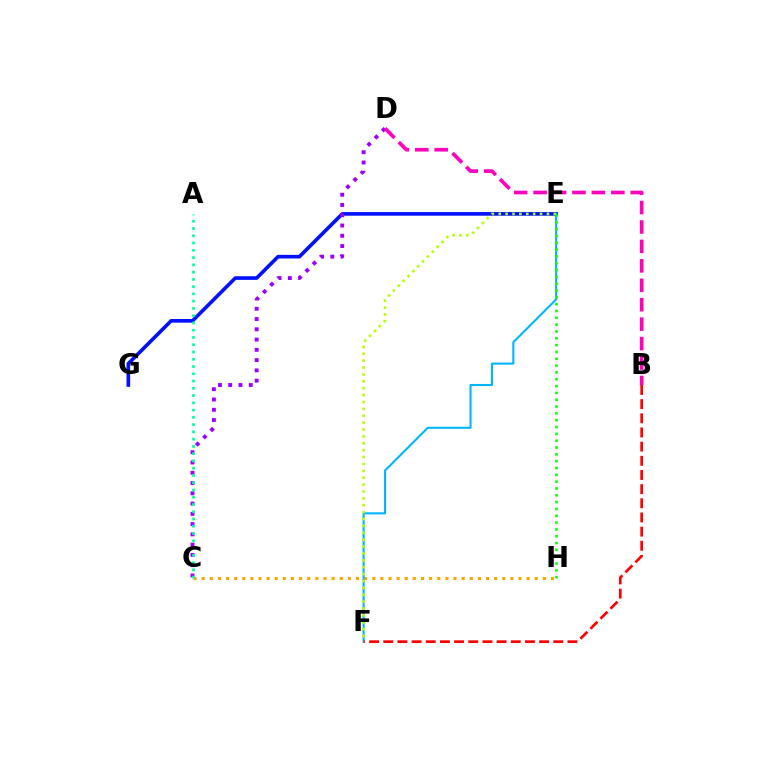{('C', 'H'): [{'color': '#ffa500', 'line_style': 'dotted', 'thickness': 2.21}], ('E', 'G'): [{'color': '#0010ff', 'line_style': 'solid', 'thickness': 2.61}], ('C', 'D'): [{'color': '#9b00ff', 'line_style': 'dotted', 'thickness': 2.79}], ('B', 'D'): [{'color': '#ff00bd', 'line_style': 'dashed', 'thickness': 2.64}], ('E', 'F'): [{'color': '#00b5ff', 'line_style': 'solid', 'thickness': 1.5}, {'color': '#b3ff00', 'line_style': 'dotted', 'thickness': 1.87}], ('A', 'C'): [{'color': '#00ff9d', 'line_style': 'dotted', 'thickness': 1.97}], ('B', 'F'): [{'color': '#ff0000', 'line_style': 'dashed', 'thickness': 1.92}], ('E', 'H'): [{'color': '#08ff00', 'line_style': 'dotted', 'thickness': 1.85}]}